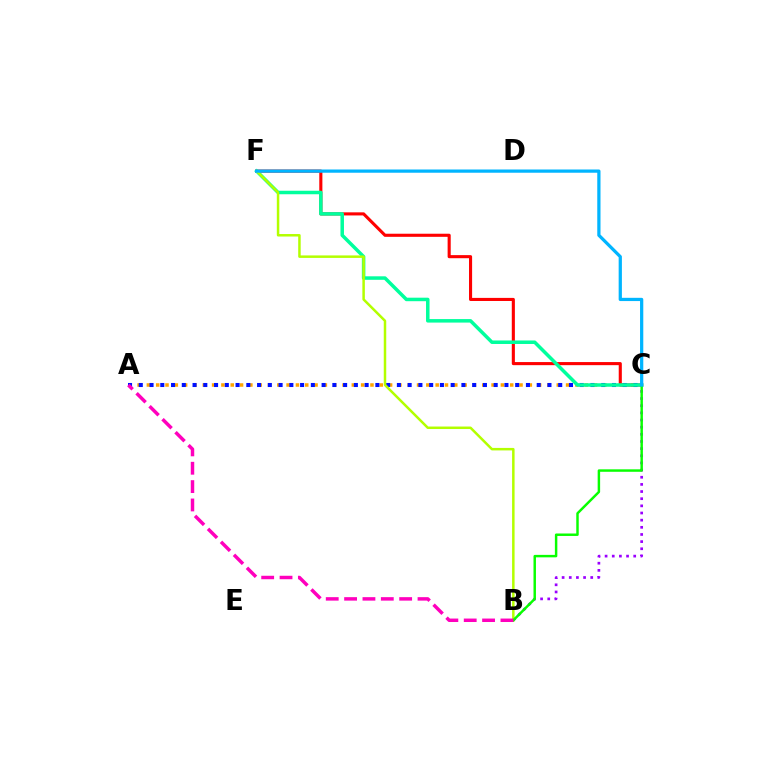{('A', 'C'): [{'color': '#ffa500', 'line_style': 'dotted', 'thickness': 2.53}, {'color': '#0010ff', 'line_style': 'dotted', 'thickness': 2.92}], ('C', 'F'): [{'color': '#ff0000', 'line_style': 'solid', 'thickness': 2.23}, {'color': '#00ff9d', 'line_style': 'solid', 'thickness': 2.53}, {'color': '#00b5ff', 'line_style': 'solid', 'thickness': 2.33}], ('B', 'C'): [{'color': '#9b00ff', 'line_style': 'dotted', 'thickness': 1.94}, {'color': '#08ff00', 'line_style': 'solid', 'thickness': 1.77}], ('B', 'F'): [{'color': '#b3ff00', 'line_style': 'solid', 'thickness': 1.8}], ('A', 'B'): [{'color': '#ff00bd', 'line_style': 'dashed', 'thickness': 2.49}]}